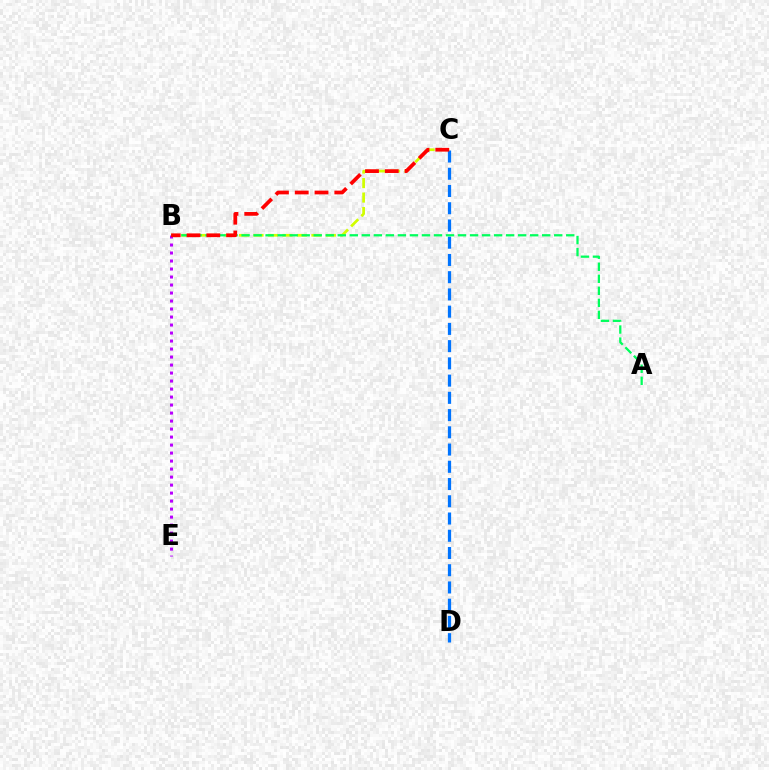{('C', 'D'): [{'color': '#0074ff', 'line_style': 'dashed', 'thickness': 2.34}], ('B', 'C'): [{'color': '#d1ff00', 'line_style': 'dashed', 'thickness': 1.97}, {'color': '#ff0000', 'line_style': 'dashed', 'thickness': 2.69}], ('B', 'E'): [{'color': '#b900ff', 'line_style': 'dotted', 'thickness': 2.17}], ('A', 'B'): [{'color': '#00ff5c', 'line_style': 'dashed', 'thickness': 1.63}]}